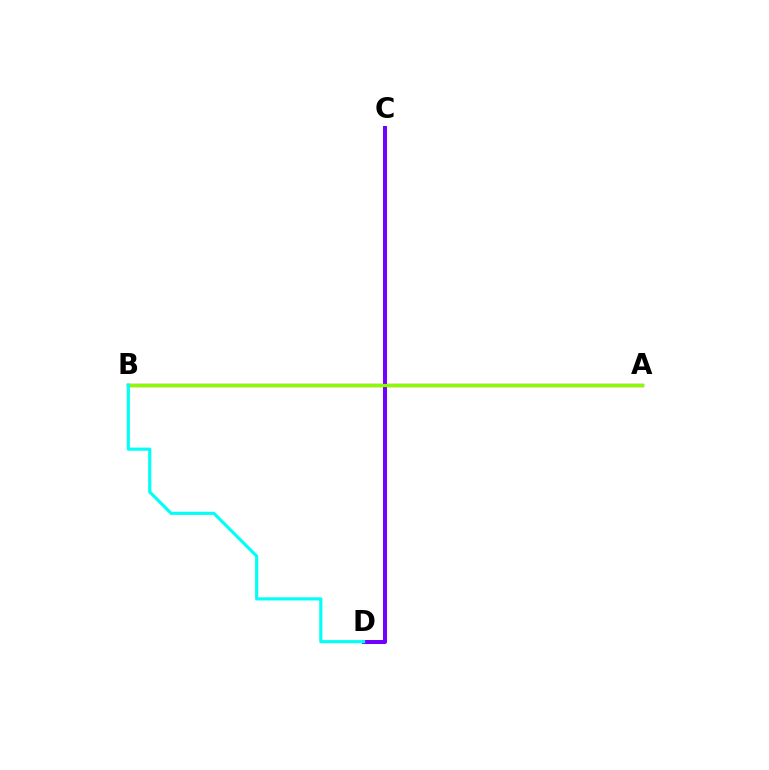{('C', 'D'): [{'color': '#7200ff', 'line_style': 'solid', 'thickness': 2.89}], ('A', 'B'): [{'color': '#ff0000', 'line_style': 'solid', 'thickness': 2.38}, {'color': '#84ff00', 'line_style': 'solid', 'thickness': 2.3}], ('B', 'D'): [{'color': '#00fff6', 'line_style': 'solid', 'thickness': 2.25}]}